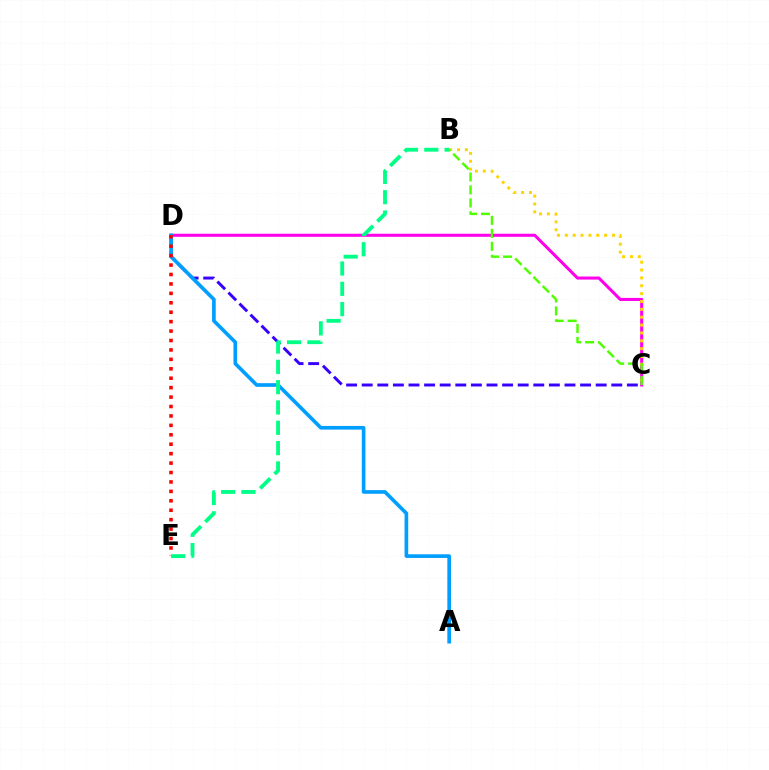{('C', 'D'): [{'color': '#ff00ed', 'line_style': 'solid', 'thickness': 2.19}, {'color': '#3700ff', 'line_style': 'dashed', 'thickness': 2.12}], ('A', 'D'): [{'color': '#009eff', 'line_style': 'solid', 'thickness': 2.63}], ('D', 'E'): [{'color': '#ff0000', 'line_style': 'dotted', 'thickness': 2.56}], ('B', 'C'): [{'color': '#ffd500', 'line_style': 'dotted', 'thickness': 2.14}, {'color': '#4fff00', 'line_style': 'dashed', 'thickness': 1.76}], ('B', 'E'): [{'color': '#00ff86', 'line_style': 'dashed', 'thickness': 2.76}]}